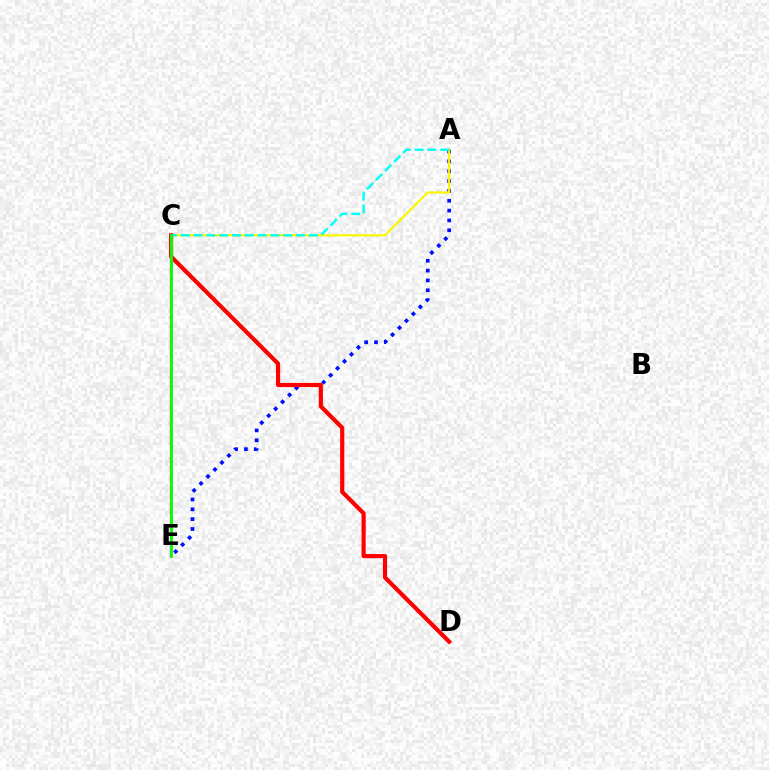{('A', 'E'): [{'color': '#0010ff', 'line_style': 'dotted', 'thickness': 2.67}], ('C', 'E'): [{'color': '#ee00ff', 'line_style': 'solid', 'thickness': 1.65}, {'color': '#08ff00', 'line_style': 'solid', 'thickness': 2.07}], ('C', 'D'): [{'color': '#ff0000', 'line_style': 'solid', 'thickness': 2.99}], ('A', 'C'): [{'color': '#fcf500', 'line_style': 'solid', 'thickness': 1.59}, {'color': '#00fff6', 'line_style': 'dashed', 'thickness': 1.74}]}